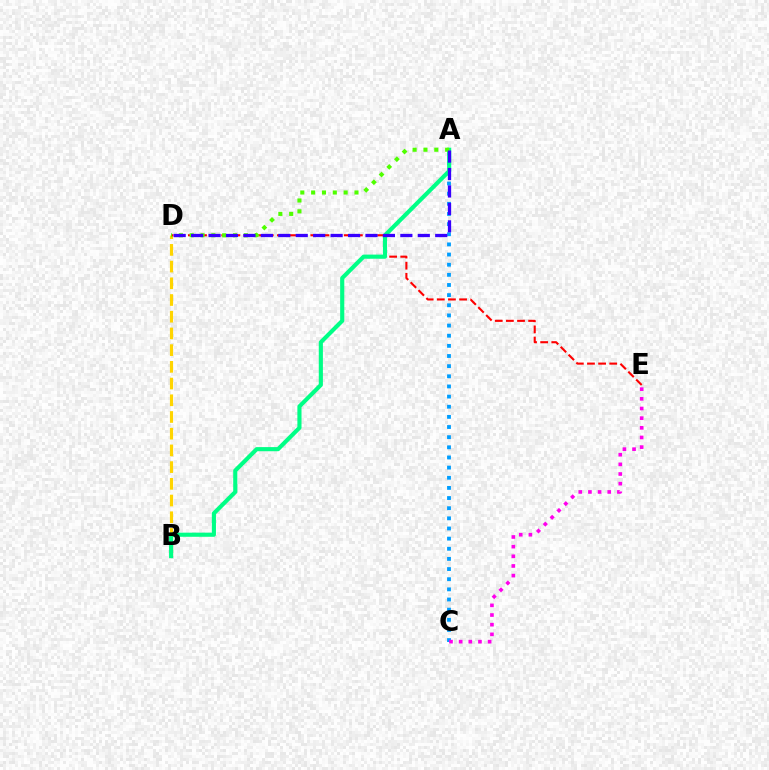{('B', 'D'): [{'color': '#ffd500', 'line_style': 'dashed', 'thickness': 2.27}], ('A', 'C'): [{'color': '#009eff', 'line_style': 'dotted', 'thickness': 2.76}], ('D', 'E'): [{'color': '#ff0000', 'line_style': 'dashed', 'thickness': 1.51}], ('A', 'B'): [{'color': '#00ff86', 'line_style': 'solid', 'thickness': 2.97}], ('A', 'D'): [{'color': '#4fff00', 'line_style': 'dotted', 'thickness': 2.94}, {'color': '#3700ff', 'line_style': 'dashed', 'thickness': 2.37}], ('C', 'E'): [{'color': '#ff00ed', 'line_style': 'dotted', 'thickness': 2.62}]}